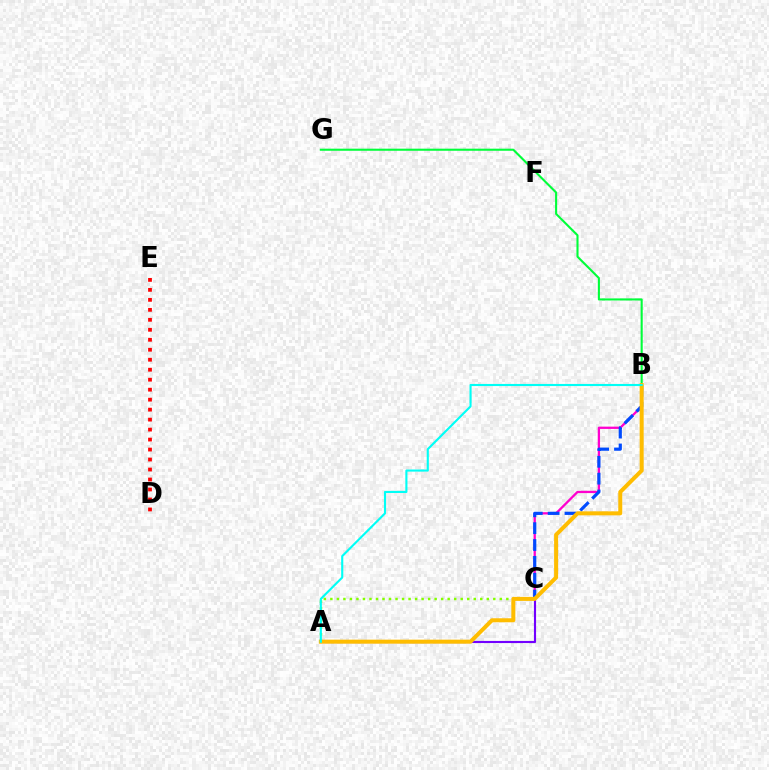{('B', 'G'): [{'color': '#00ff39', 'line_style': 'solid', 'thickness': 1.51}], ('A', 'C'): [{'color': '#7200ff', 'line_style': 'solid', 'thickness': 1.54}, {'color': '#84ff00', 'line_style': 'dotted', 'thickness': 1.77}], ('B', 'C'): [{'color': '#ff00cf', 'line_style': 'solid', 'thickness': 1.65}, {'color': '#004bff', 'line_style': 'dashed', 'thickness': 2.29}], ('D', 'E'): [{'color': '#ff0000', 'line_style': 'dotted', 'thickness': 2.71}], ('A', 'B'): [{'color': '#ffbd00', 'line_style': 'solid', 'thickness': 2.89}, {'color': '#00fff6', 'line_style': 'solid', 'thickness': 1.53}]}